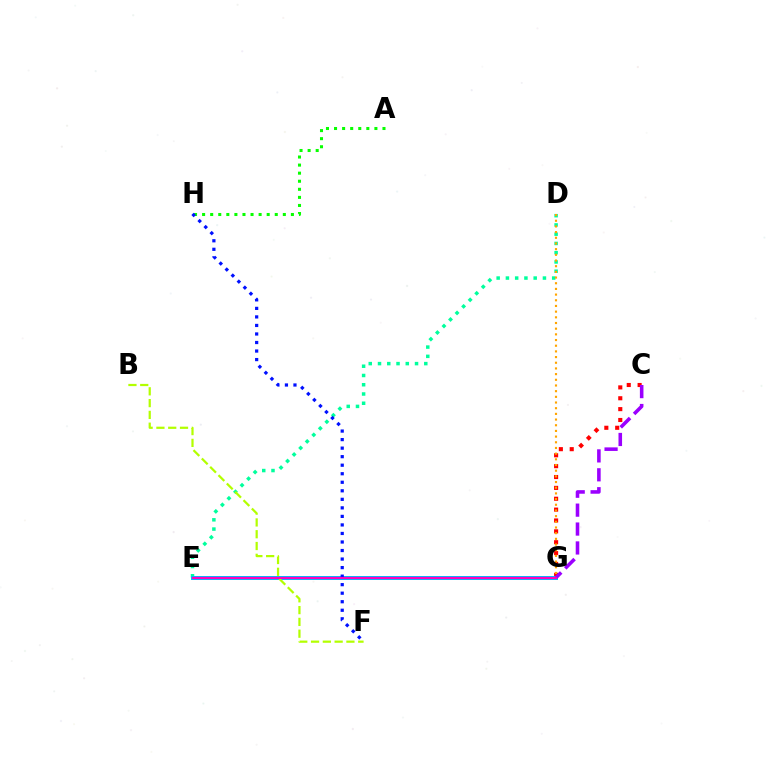{('C', 'G'): [{'color': '#ff0000', 'line_style': 'dotted', 'thickness': 2.95}, {'color': '#9b00ff', 'line_style': 'dashed', 'thickness': 2.57}], ('D', 'E'): [{'color': '#00ff9d', 'line_style': 'dotted', 'thickness': 2.51}], ('E', 'G'): [{'color': '#00b5ff', 'line_style': 'solid', 'thickness': 2.85}, {'color': '#ff00bd', 'line_style': 'solid', 'thickness': 1.54}], ('A', 'H'): [{'color': '#08ff00', 'line_style': 'dotted', 'thickness': 2.19}], ('D', 'G'): [{'color': '#ffa500', 'line_style': 'dotted', 'thickness': 1.54}], ('B', 'F'): [{'color': '#b3ff00', 'line_style': 'dashed', 'thickness': 1.6}], ('F', 'H'): [{'color': '#0010ff', 'line_style': 'dotted', 'thickness': 2.32}]}